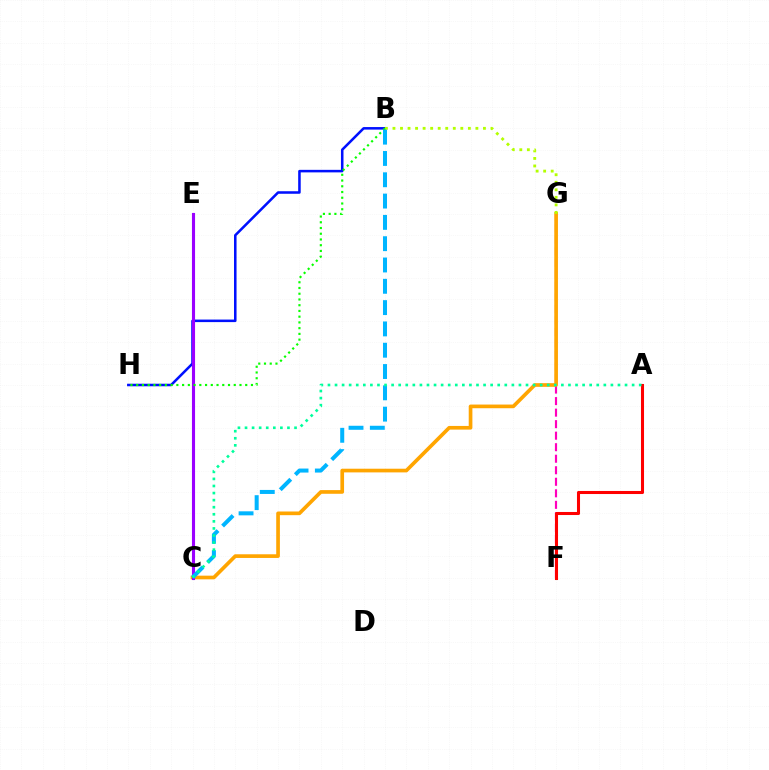{('F', 'G'): [{'color': '#ff00bd', 'line_style': 'dashed', 'thickness': 1.57}], ('B', 'H'): [{'color': '#0010ff', 'line_style': 'solid', 'thickness': 1.83}, {'color': '#08ff00', 'line_style': 'dotted', 'thickness': 1.56}], ('C', 'G'): [{'color': '#ffa500', 'line_style': 'solid', 'thickness': 2.64}], ('C', 'E'): [{'color': '#9b00ff', 'line_style': 'solid', 'thickness': 2.23}], ('B', 'G'): [{'color': '#b3ff00', 'line_style': 'dotted', 'thickness': 2.05}], ('A', 'F'): [{'color': '#ff0000', 'line_style': 'solid', 'thickness': 2.2}], ('B', 'C'): [{'color': '#00b5ff', 'line_style': 'dashed', 'thickness': 2.89}], ('A', 'C'): [{'color': '#00ff9d', 'line_style': 'dotted', 'thickness': 1.92}]}